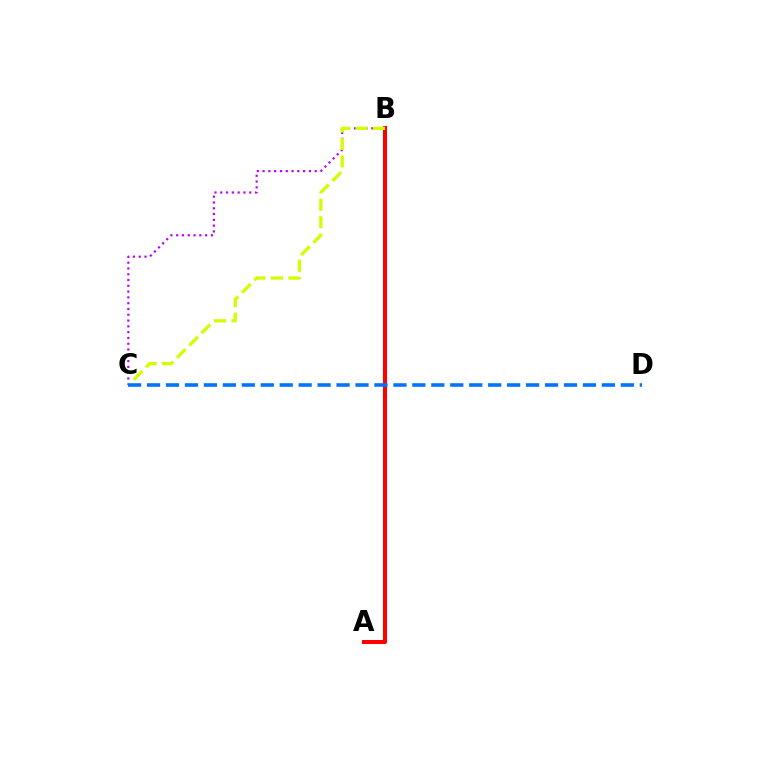{('B', 'C'): [{'color': '#b900ff', 'line_style': 'dotted', 'thickness': 1.57}, {'color': '#d1ff00', 'line_style': 'dashed', 'thickness': 2.37}], ('A', 'B'): [{'color': '#00ff5c', 'line_style': 'dotted', 'thickness': 1.62}, {'color': '#ff0000', 'line_style': 'solid', 'thickness': 2.9}], ('C', 'D'): [{'color': '#0074ff', 'line_style': 'dashed', 'thickness': 2.57}]}